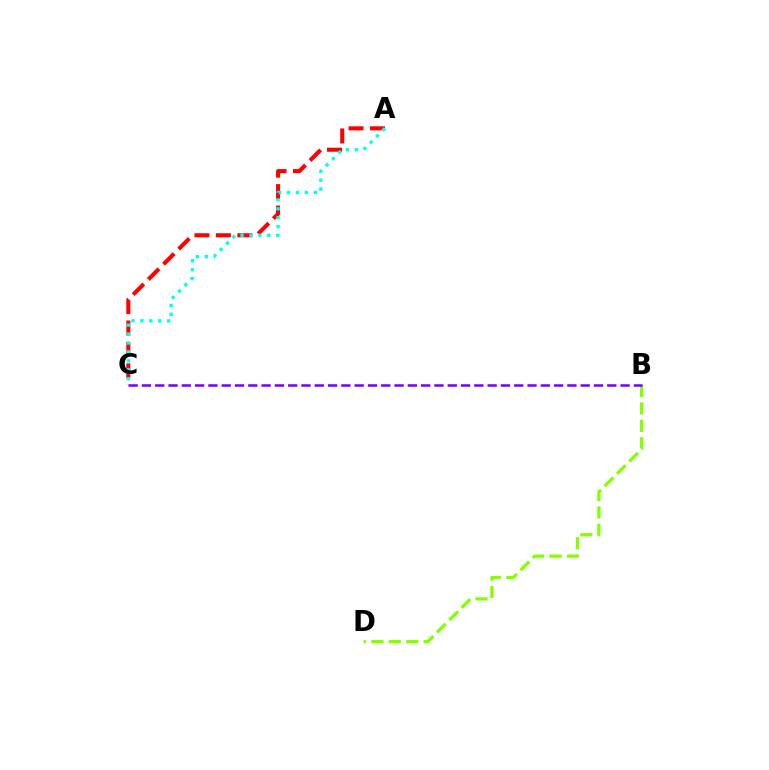{('A', 'C'): [{'color': '#ff0000', 'line_style': 'dashed', 'thickness': 2.91}, {'color': '#00fff6', 'line_style': 'dotted', 'thickness': 2.43}], ('B', 'D'): [{'color': '#84ff00', 'line_style': 'dashed', 'thickness': 2.36}], ('B', 'C'): [{'color': '#7200ff', 'line_style': 'dashed', 'thickness': 1.81}]}